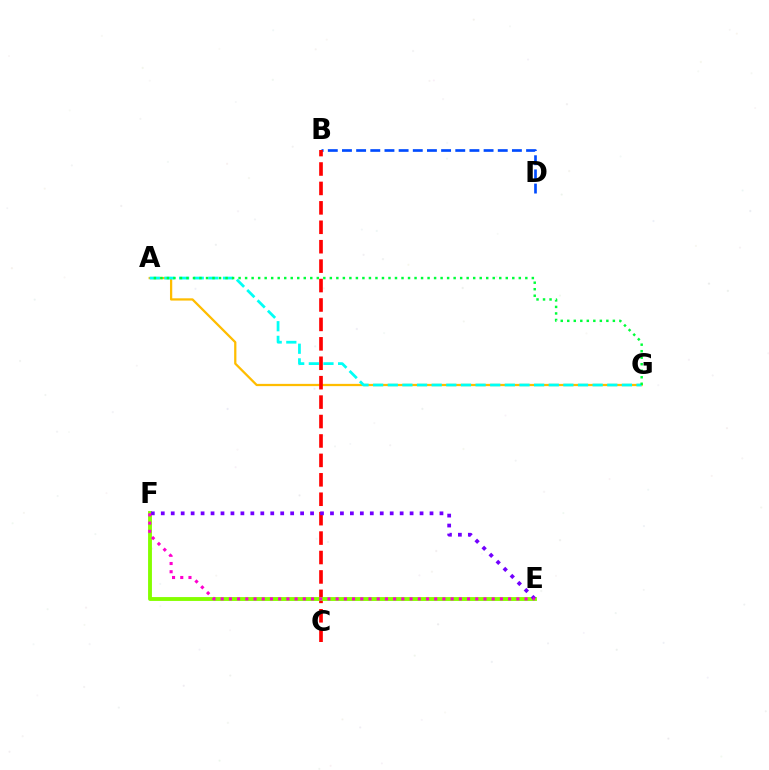{('A', 'G'): [{'color': '#ffbd00', 'line_style': 'solid', 'thickness': 1.63}, {'color': '#00fff6', 'line_style': 'dashed', 'thickness': 1.99}, {'color': '#00ff39', 'line_style': 'dotted', 'thickness': 1.77}], ('B', 'D'): [{'color': '#004bff', 'line_style': 'dashed', 'thickness': 1.92}], ('B', 'C'): [{'color': '#ff0000', 'line_style': 'dashed', 'thickness': 2.64}], ('E', 'F'): [{'color': '#84ff00', 'line_style': 'solid', 'thickness': 2.78}, {'color': '#7200ff', 'line_style': 'dotted', 'thickness': 2.7}, {'color': '#ff00cf', 'line_style': 'dotted', 'thickness': 2.23}]}